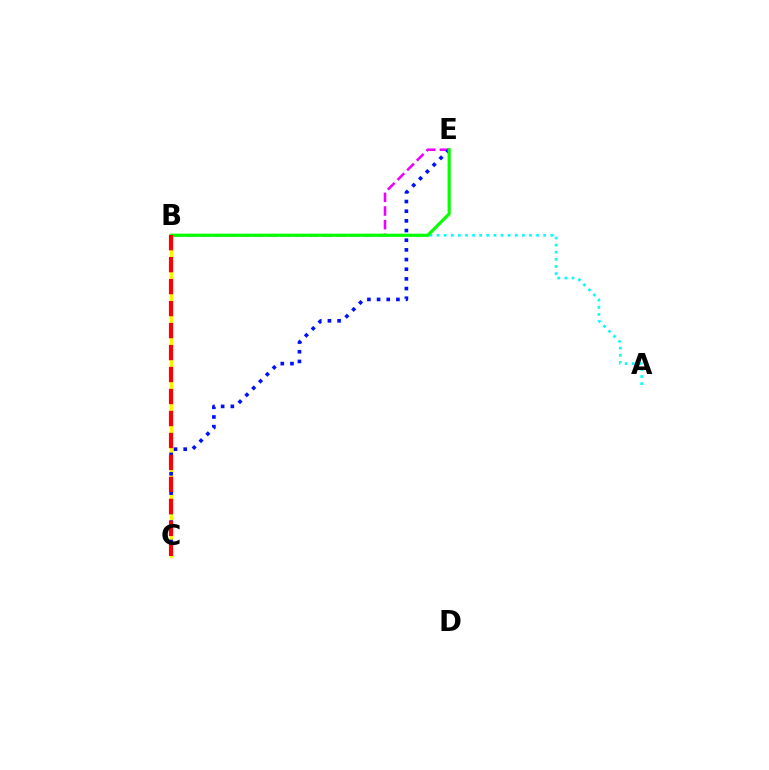{('B', 'C'): [{'color': '#fcf500', 'line_style': 'solid', 'thickness': 2.5}, {'color': '#ff0000', 'line_style': 'dashed', 'thickness': 2.99}], ('A', 'B'): [{'color': '#00fff6', 'line_style': 'dotted', 'thickness': 1.93}], ('B', 'E'): [{'color': '#ee00ff', 'line_style': 'dashed', 'thickness': 1.86}, {'color': '#08ff00', 'line_style': 'solid', 'thickness': 2.28}], ('C', 'E'): [{'color': '#0010ff', 'line_style': 'dotted', 'thickness': 2.63}]}